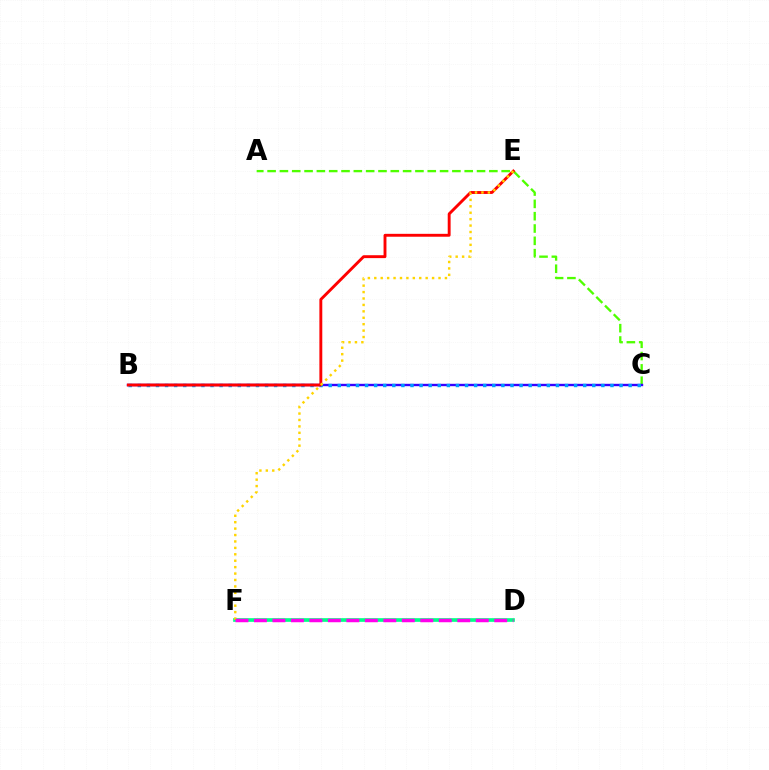{('A', 'C'): [{'color': '#4fff00', 'line_style': 'dashed', 'thickness': 1.67}], ('B', 'C'): [{'color': '#3700ff', 'line_style': 'solid', 'thickness': 1.72}, {'color': '#009eff', 'line_style': 'dotted', 'thickness': 2.47}], ('B', 'E'): [{'color': '#ff0000', 'line_style': 'solid', 'thickness': 2.08}], ('D', 'F'): [{'color': '#00ff86', 'line_style': 'solid', 'thickness': 2.64}, {'color': '#ff00ed', 'line_style': 'dashed', 'thickness': 2.51}], ('E', 'F'): [{'color': '#ffd500', 'line_style': 'dotted', 'thickness': 1.75}]}